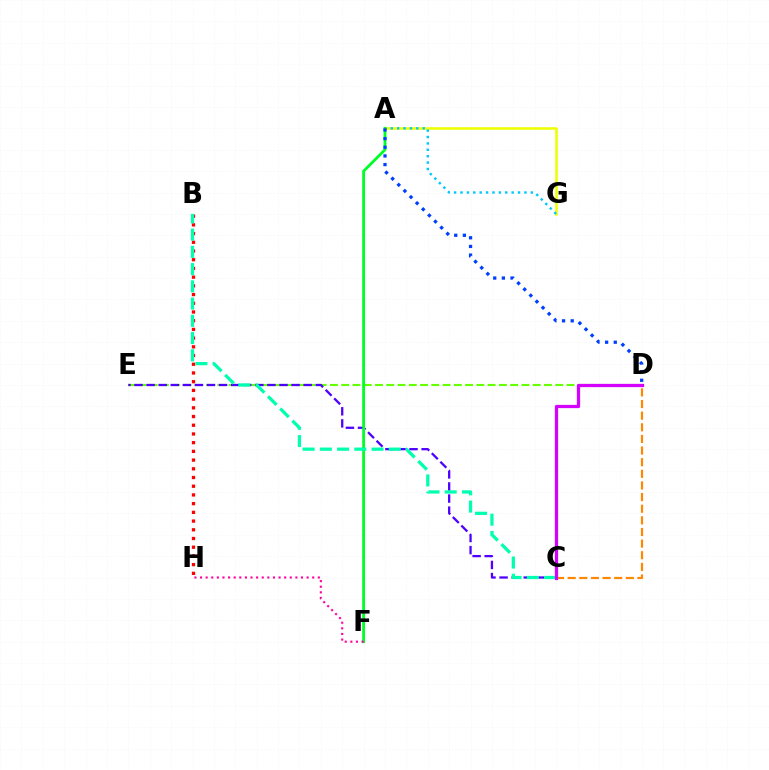{('A', 'G'): [{'color': '#eeff00', 'line_style': 'solid', 'thickness': 1.82}, {'color': '#00c7ff', 'line_style': 'dotted', 'thickness': 1.74}], ('D', 'E'): [{'color': '#66ff00', 'line_style': 'dashed', 'thickness': 1.53}], ('B', 'H'): [{'color': '#ff0000', 'line_style': 'dotted', 'thickness': 2.37}], ('C', 'E'): [{'color': '#4f00ff', 'line_style': 'dashed', 'thickness': 1.64}], ('A', 'F'): [{'color': '#00ff27', 'line_style': 'solid', 'thickness': 2.04}], ('B', 'C'): [{'color': '#00ffaf', 'line_style': 'dashed', 'thickness': 2.34}], ('C', 'D'): [{'color': '#ff8800', 'line_style': 'dashed', 'thickness': 1.58}, {'color': '#d600ff', 'line_style': 'solid', 'thickness': 2.34}], ('F', 'H'): [{'color': '#ff00a0', 'line_style': 'dotted', 'thickness': 1.52}], ('A', 'D'): [{'color': '#003fff', 'line_style': 'dotted', 'thickness': 2.35}]}